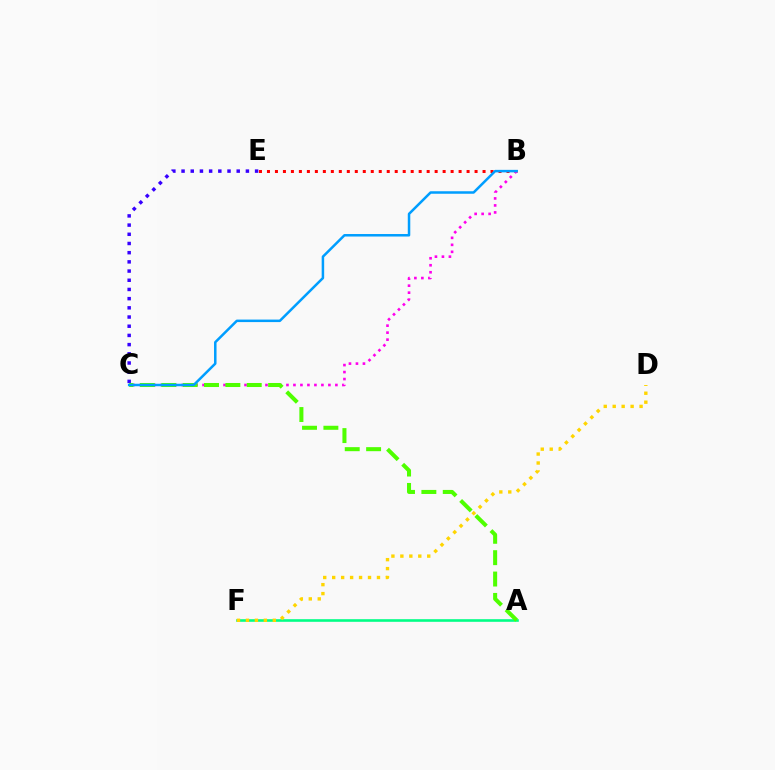{('B', 'E'): [{'color': '#ff0000', 'line_style': 'dotted', 'thickness': 2.17}], ('C', 'E'): [{'color': '#3700ff', 'line_style': 'dotted', 'thickness': 2.5}], ('A', 'F'): [{'color': '#00ff86', 'line_style': 'solid', 'thickness': 1.88}], ('D', 'F'): [{'color': '#ffd500', 'line_style': 'dotted', 'thickness': 2.43}], ('B', 'C'): [{'color': '#ff00ed', 'line_style': 'dotted', 'thickness': 1.9}, {'color': '#009eff', 'line_style': 'solid', 'thickness': 1.81}], ('A', 'C'): [{'color': '#4fff00', 'line_style': 'dashed', 'thickness': 2.9}]}